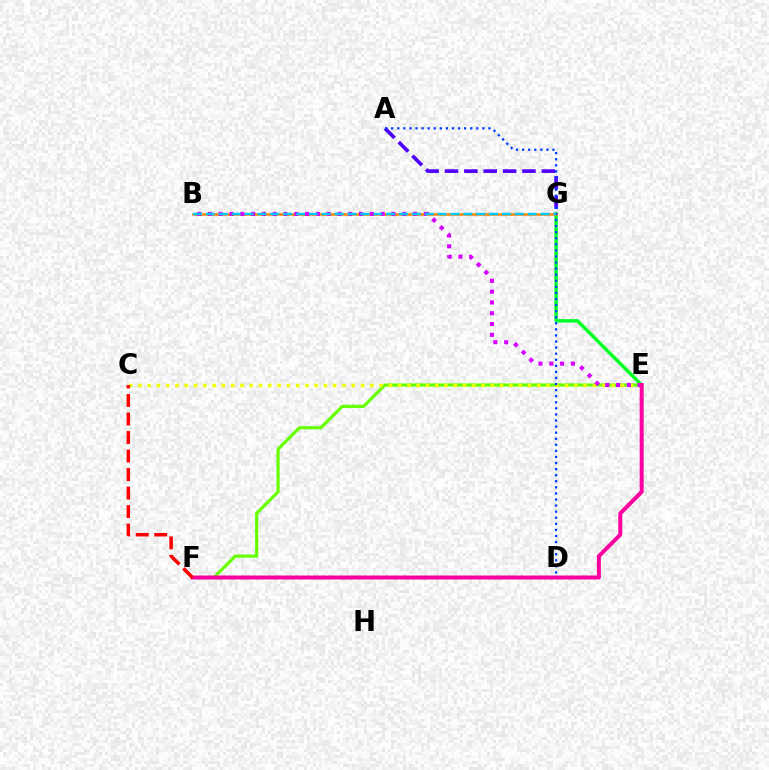{('A', 'G'): [{'color': '#4f00ff', 'line_style': 'dashed', 'thickness': 2.63}], ('E', 'G'): [{'color': '#00ff27', 'line_style': 'solid', 'thickness': 2.46}], ('D', 'F'): [{'color': '#00ffaf', 'line_style': 'dashed', 'thickness': 1.61}], ('E', 'F'): [{'color': '#66ff00', 'line_style': 'solid', 'thickness': 2.27}, {'color': '#ff00a0', 'line_style': 'solid', 'thickness': 2.87}], ('C', 'E'): [{'color': '#eeff00', 'line_style': 'dotted', 'thickness': 2.52}], ('B', 'G'): [{'color': '#ff8800', 'line_style': 'solid', 'thickness': 1.85}, {'color': '#00c7ff', 'line_style': 'dashed', 'thickness': 1.75}], ('A', 'D'): [{'color': '#003fff', 'line_style': 'dotted', 'thickness': 1.65}], ('B', 'E'): [{'color': '#d600ff', 'line_style': 'dotted', 'thickness': 2.93}], ('C', 'F'): [{'color': '#ff0000', 'line_style': 'dashed', 'thickness': 2.52}]}